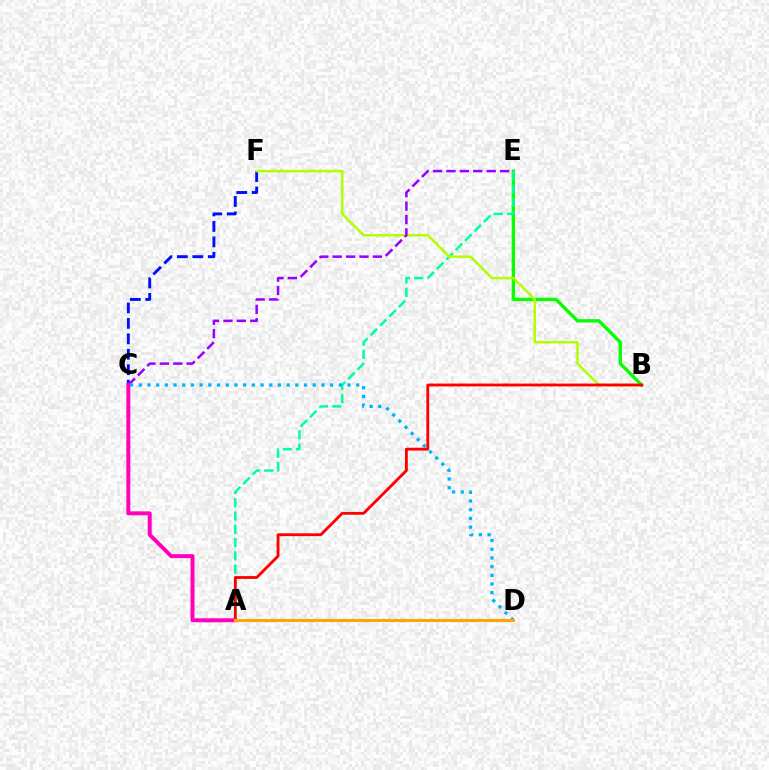{('B', 'E'): [{'color': '#08ff00', 'line_style': 'solid', 'thickness': 2.43}], ('C', 'F'): [{'color': '#0010ff', 'line_style': 'dashed', 'thickness': 2.1}], ('A', 'E'): [{'color': '#00ff9d', 'line_style': 'dashed', 'thickness': 1.8}], ('B', 'F'): [{'color': '#b3ff00', 'line_style': 'solid', 'thickness': 1.79}], ('C', 'E'): [{'color': '#9b00ff', 'line_style': 'dashed', 'thickness': 1.82}], ('C', 'D'): [{'color': '#00b5ff', 'line_style': 'dotted', 'thickness': 2.36}], ('A', 'B'): [{'color': '#ff0000', 'line_style': 'solid', 'thickness': 2.04}], ('A', 'C'): [{'color': '#ff00bd', 'line_style': 'solid', 'thickness': 2.85}], ('A', 'D'): [{'color': '#ffa500', 'line_style': 'solid', 'thickness': 2.18}]}